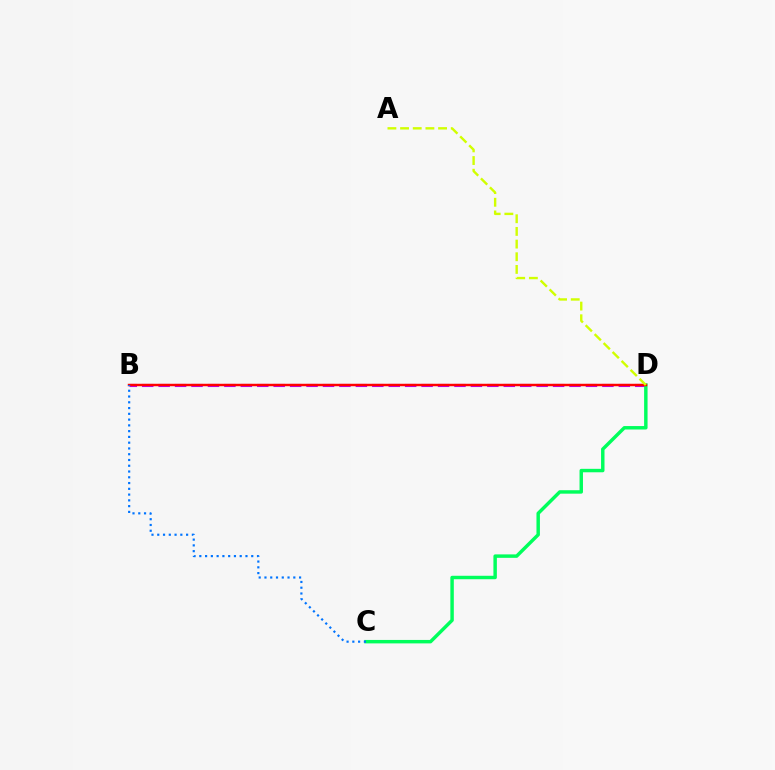{('B', 'D'): [{'color': '#b900ff', 'line_style': 'dashed', 'thickness': 2.23}, {'color': '#ff0000', 'line_style': 'solid', 'thickness': 1.77}], ('C', 'D'): [{'color': '#00ff5c', 'line_style': 'solid', 'thickness': 2.48}], ('A', 'D'): [{'color': '#d1ff00', 'line_style': 'dashed', 'thickness': 1.72}], ('B', 'C'): [{'color': '#0074ff', 'line_style': 'dotted', 'thickness': 1.57}]}